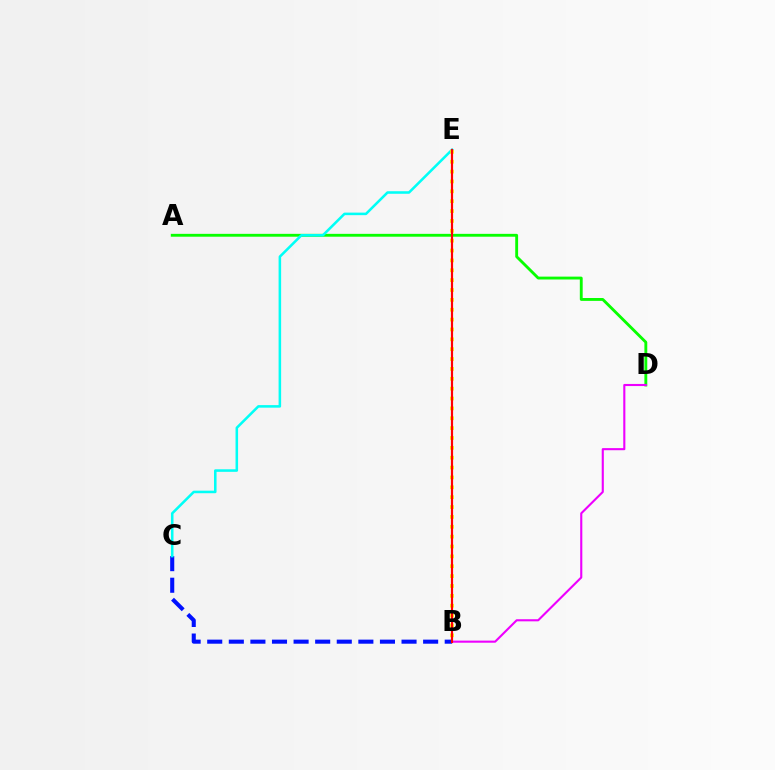{('A', 'D'): [{'color': '#08ff00', 'line_style': 'solid', 'thickness': 2.06}], ('B', 'D'): [{'color': '#ee00ff', 'line_style': 'solid', 'thickness': 1.52}], ('B', 'C'): [{'color': '#0010ff', 'line_style': 'dashed', 'thickness': 2.93}], ('C', 'E'): [{'color': '#00fff6', 'line_style': 'solid', 'thickness': 1.83}], ('B', 'E'): [{'color': '#fcf500', 'line_style': 'dotted', 'thickness': 2.68}, {'color': '#ff0000', 'line_style': 'solid', 'thickness': 1.56}]}